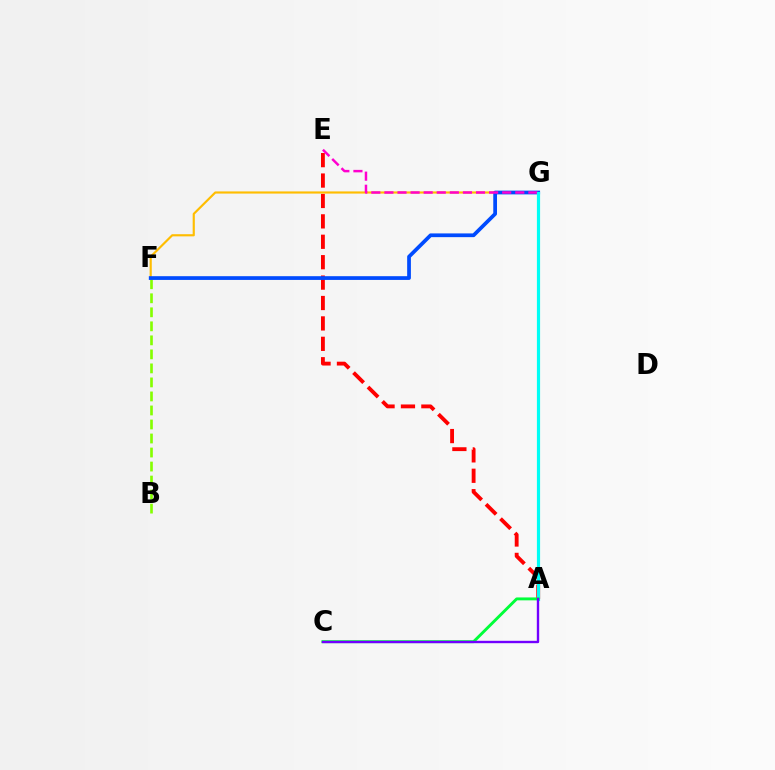{('B', 'F'): [{'color': '#84ff00', 'line_style': 'dashed', 'thickness': 1.9}], ('A', 'E'): [{'color': '#ff0000', 'line_style': 'dashed', 'thickness': 2.77}], ('F', 'G'): [{'color': '#ffbd00', 'line_style': 'solid', 'thickness': 1.55}, {'color': '#004bff', 'line_style': 'solid', 'thickness': 2.69}], ('E', 'G'): [{'color': '#ff00cf', 'line_style': 'dashed', 'thickness': 1.78}], ('A', 'G'): [{'color': '#00fff6', 'line_style': 'solid', 'thickness': 2.29}], ('A', 'C'): [{'color': '#00ff39', 'line_style': 'solid', 'thickness': 2.09}, {'color': '#7200ff', 'line_style': 'solid', 'thickness': 1.71}]}